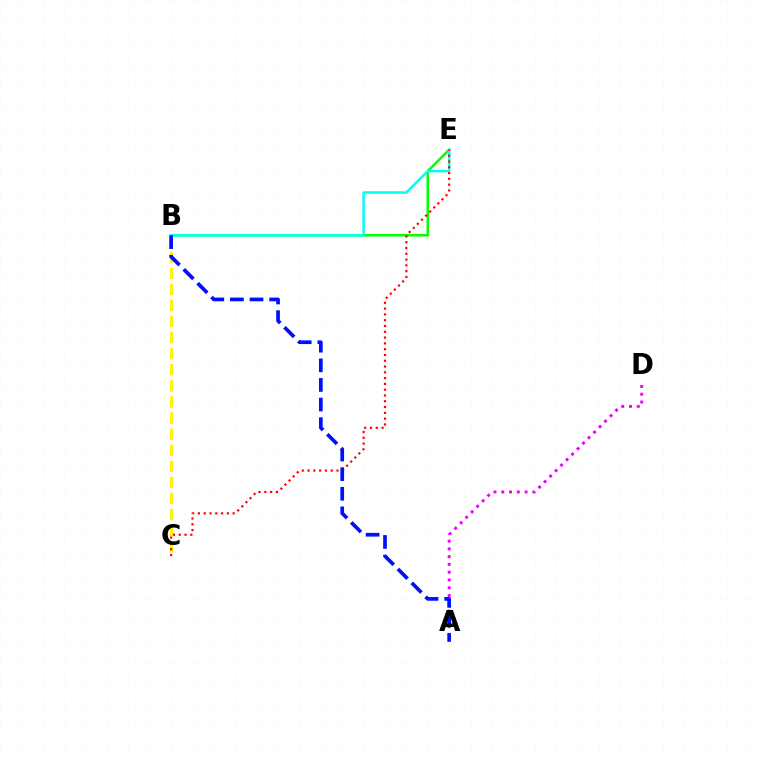{('B', 'C'): [{'color': '#fcf500', 'line_style': 'dashed', 'thickness': 2.19}], ('A', 'D'): [{'color': '#ee00ff', 'line_style': 'dotted', 'thickness': 2.11}], ('B', 'E'): [{'color': '#08ff00', 'line_style': 'solid', 'thickness': 1.83}, {'color': '#00fff6', 'line_style': 'solid', 'thickness': 1.79}], ('C', 'E'): [{'color': '#ff0000', 'line_style': 'dotted', 'thickness': 1.57}], ('A', 'B'): [{'color': '#0010ff', 'line_style': 'dashed', 'thickness': 2.66}]}